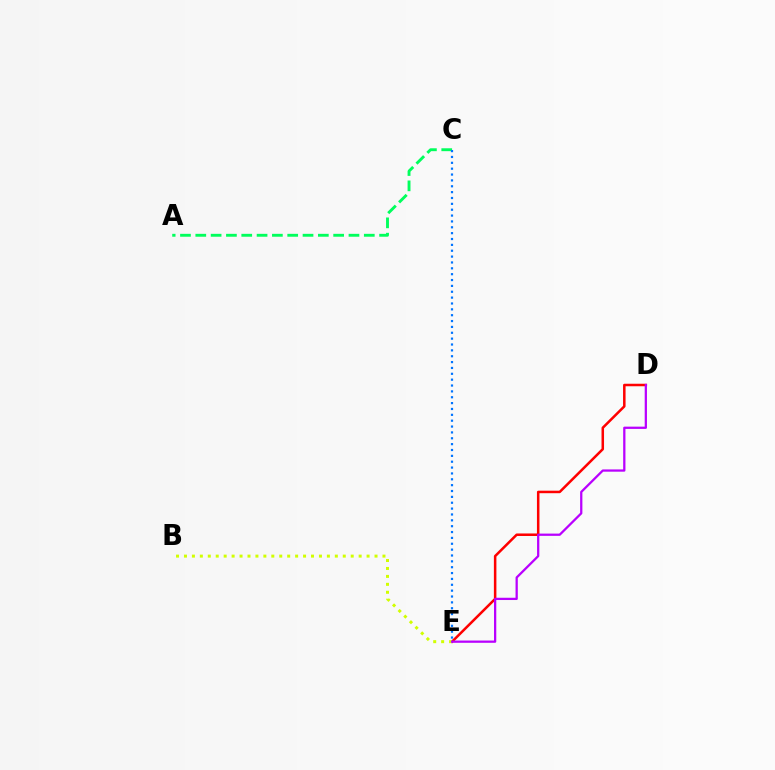{('D', 'E'): [{'color': '#ff0000', 'line_style': 'solid', 'thickness': 1.81}, {'color': '#b900ff', 'line_style': 'solid', 'thickness': 1.63}], ('B', 'E'): [{'color': '#d1ff00', 'line_style': 'dotted', 'thickness': 2.16}], ('A', 'C'): [{'color': '#00ff5c', 'line_style': 'dashed', 'thickness': 2.08}], ('C', 'E'): [{'color': '#0074ff', 'line_style': 'dotted', 'thickness': 1.59}]}